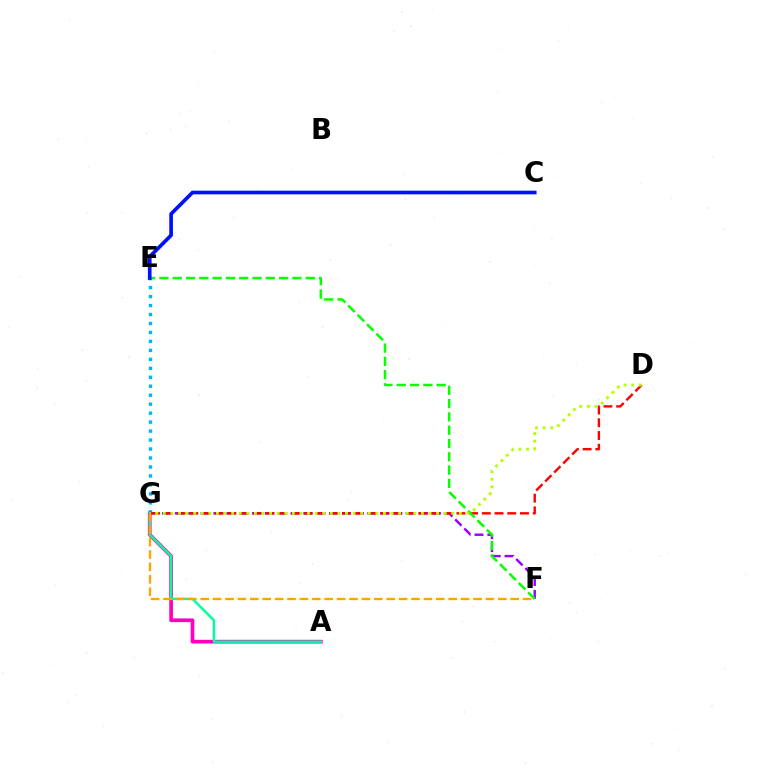{('F', 'G'): [{'color': '#9b00ff', 'line_style': 'dashed', 'thickness': 1.75}, {'color': '#ffa500', 'line_style': 'dashed', 'thickness': 1.68}], ('E', 'G'): [{'color': '#00b5ff', 'line_style': 'dotted', 'thickness': 2.44}], ('A', 'G'): [{'color': '#ff00bd', 'line_style': 'solid', 'thickness': 2.67}, {'color': '#00ff9d', 'line_style': 'solid', 'thickness': 1.76}], ('D', 'G'): [{'color': '#ff0000', 'line_style': 'dashed', 'thickness': 1.73}, {'color': '#b3ff00', 'line_style': 'dotted', 'thickness': 2.06}], ('E', 'F'): [{'color': '#08ff00', 'line_style': 'dashed', 'thickness': 1.81}], ('C', 'E'): [{'color': '#0010ff', 'line_style': 'solid', 'thickness': 2.65}]}